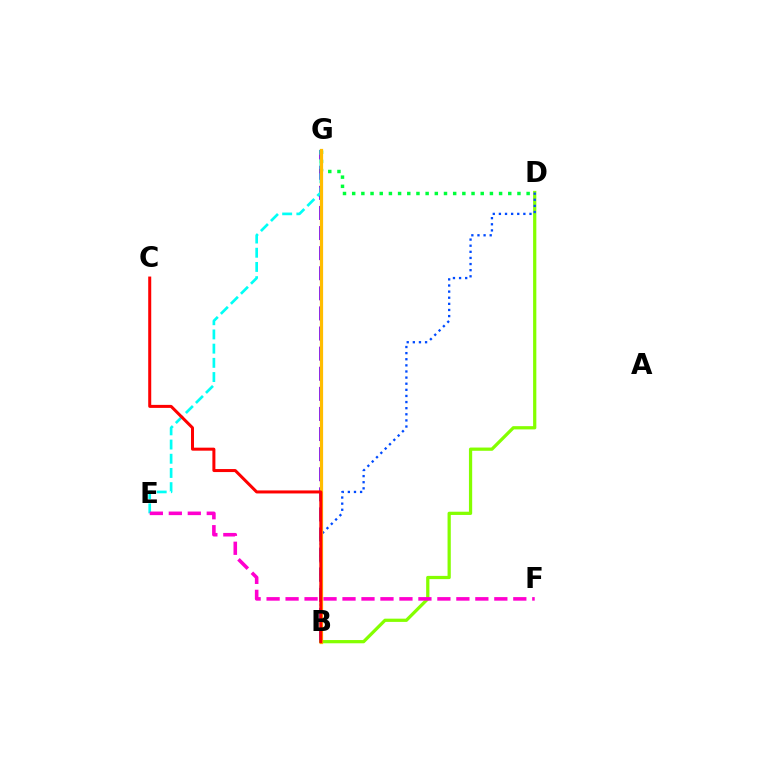{('B', 'G'): [{'color': '#7200ff', 'line_style': 'dashed', 'thickness': 2.73}, {'color': '#ffbd00', 'line_style': 'solid', 'thickness': 2.32}], ('B', 'D'): [{'color': '#84ff00', 'line_style': 'solid', 'thickness': 2.33}, {'color': '#004bff', 'line_style': 'dotted', 'thickness': 1.66}], ('E', 'G'): [{'color': '#00fff6', 'line_style': 'dashed', 'thickness': 1.93}], ('E', 'F'): [{'color': '#ff00cf', 'line_style': 'dashed', 'thickness': 2.58}], ('D', 'G'): [{'color': '#00ff39', 'line_style': 'dotted', 'thickness': 2.49}], ('B', 'C'): [{'color': '#ff0000', 'line_style': 'solid', 'thickness': 2.17}]}